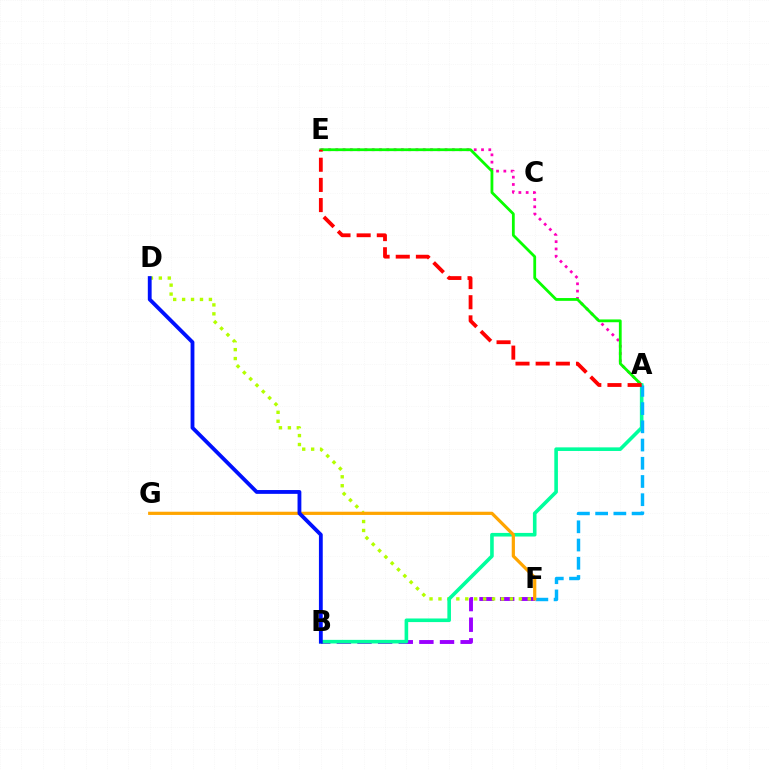{('B', 'F'): [{'color': '#9b00ff', 'line_style': 'dashed', 'thickness': 2.8}], ('A', 'E'): [{'color': '#ff00bd', 'line_style': 'dotted', 'thickness': 1.98}, {'color': '#08ff00', 'line_style': 'solid', 'thickness': 2.01}, {'color': '#ff0000', 'line_style': 'dashed', 'thickness': 2.74}], ('D', 'F'): [{'color': '#b3ff00', 'line_style': 'dotted', 'thickness': 2.43}], ('A', 'B'): [{'color': '#00ff9d', 'line_style': 'solid', 'thickness': 2.6}], ('A', 'F'): [{'color': '#00b5ff', 'line_style': 'dashed', 'thickness': 2.48}], ('F', 'G'): [{'color': '#ffa500', 'line_style': 'solid', 'thickness': 2.31}], ('B', 'D'): [{'color': '#0010ff', 'line_style': 'solid', 'thickness': 2.75}]}